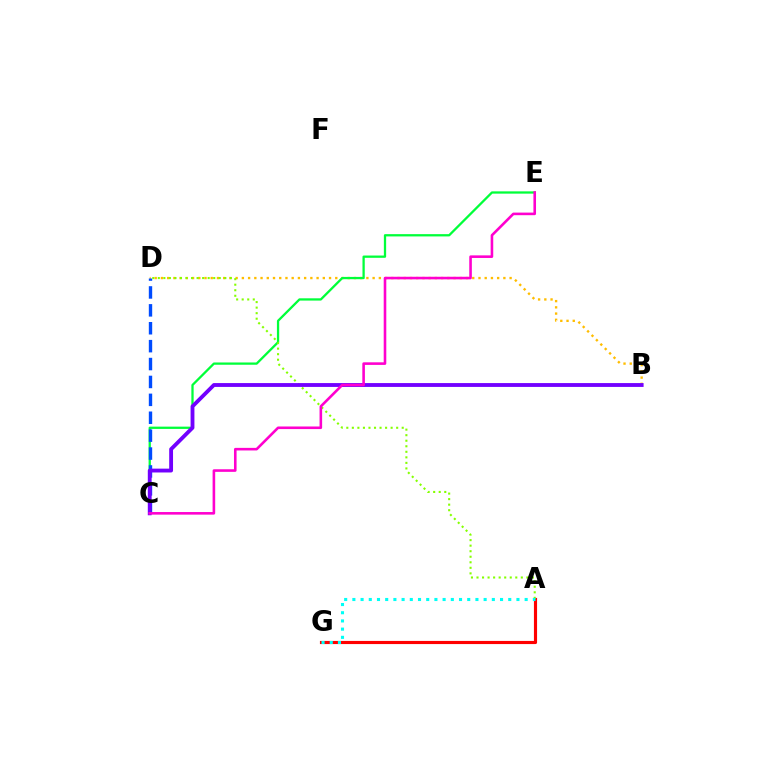{('B', 'D'): [{'color': '#ffbd00', 'line_style': 'dotted', 'thickness': 1.69}], ('A', 'G'): [{'color': '#ff0000', 'line_style': 'solid', 'thickness': 2.26}, {'color': '#00fff6', 'line_style': 'dotted', 'thickness': 2.23}], ('C', 'E'): [{'color': '#00ff39', 'line_style': 'solid', 'thickness': 1.64}, {'color': '#ff00cf', 'line_style': 'solid', 'thickness': 1.87}], ('C', 'D'): [{'color': '#004bff', 'line_style': 'dashed', 'thickness': 2.43}], ('A', 'D'): [{'color': '#84ff00', 'line_style': 'dotted', 'thickness': 1.51}], ('B', 'C'): [{'color': '#7200ff', 'line_style': 'solid', 'thickness': 2.77}]}